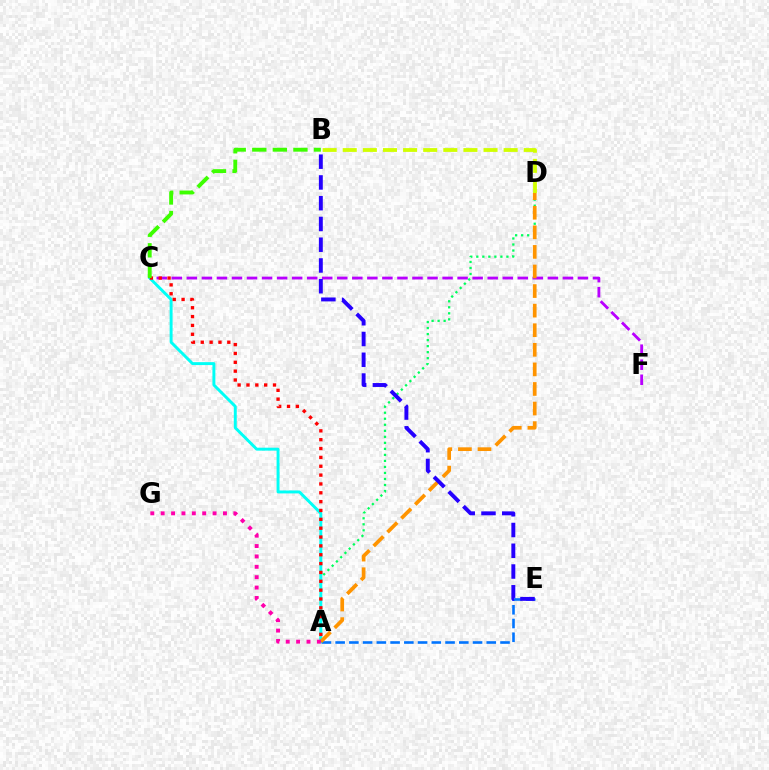{('C', 'F'): [{'color': '#b900ff', 'line_style': 'dashed', 'thickness': 2.04}], ('A', 'D'): [{'color': '#00ff5c', 'line_style': 'dotted', 'thickness': 1.64}, {'color': '#ff9400', 'line_style': 'dashed', 'thickness': 2.66}], ('A', 'C'): [{'color': '#00fff6', 'line_style': 'solid', 'thickness': 2.11}, {'color': '#ff0000', 'line_style': 'dotted', 'thickness': 2.4}], ('A', 'E'): [{'color': '#0074ff', 'line_style': 'dashed', 'thickness': 1.87}], ('B', 'D'): [{'color': '#d1ff00', 'line_style': 'dashed', 'thickness': 2.73}], ('A', 'G'): [{'color': '#ff00ac', 'line_style': 'dotted', 'thickness': 2.82}], ('B', 'C'): [{'color': '#3dff00', 'line_style': 'dashed', 'thickness': 2.79}], ('B', 'E'): [{'color': '#2500ff', 'line_style': 'dashed', 'thickness': 2.82}]}